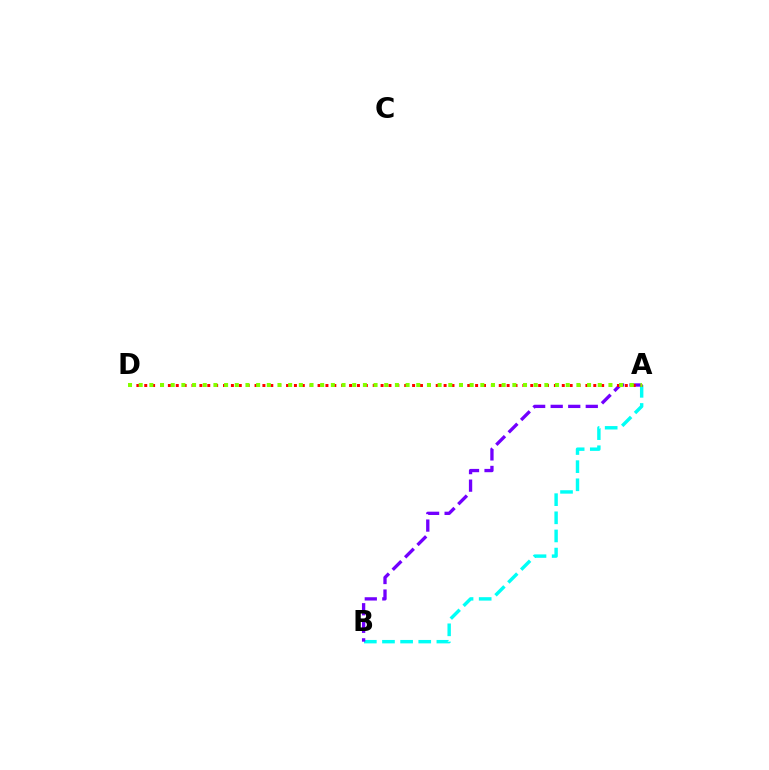{('A', 'B'): [{'color': '#00fff6', 'line_style': 'dashed', 'thickness': 2.46}, {'color': '#7200ff', 'line_style': 'dashed', 'thickness': 2.38}], ('A', 'D'): [{'color': '#ff0000', 'line_style': 'dotted', 'thickness': 2.14}, {'color': '#84ff00', 'line_style': 'dotted', 'thickness': 2.9}]}